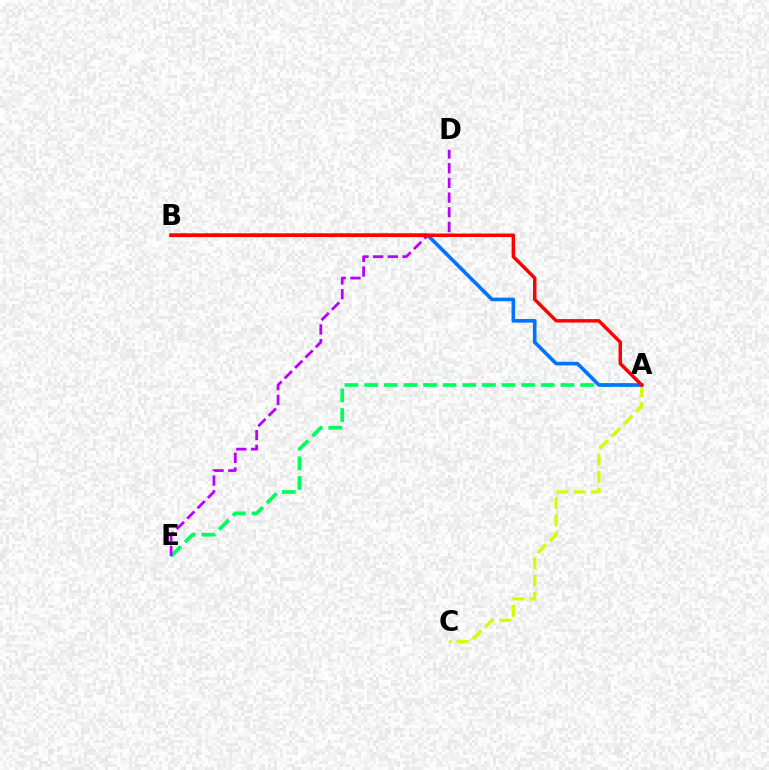{('A', 'E'): [{'color': '#00ff5c', 'line_style': 'dashed', 'thickness': 2.67}], ('A', 'C'): [{'color': '#d1ff00', 'line_style': 'dashed', 'thickness': 2.34}], ('A', 'B'): [{'color': '#0074ff', 'line_style': 'solid', 'thickness': 2.61}, {'color': '#ff0000', 'line_style': 'solid', 'thickness': 2.49}], ('D', 'E'): [{'color': '#b900ff', 'line_style': 'dashed', 'thickness': 2.0}]}